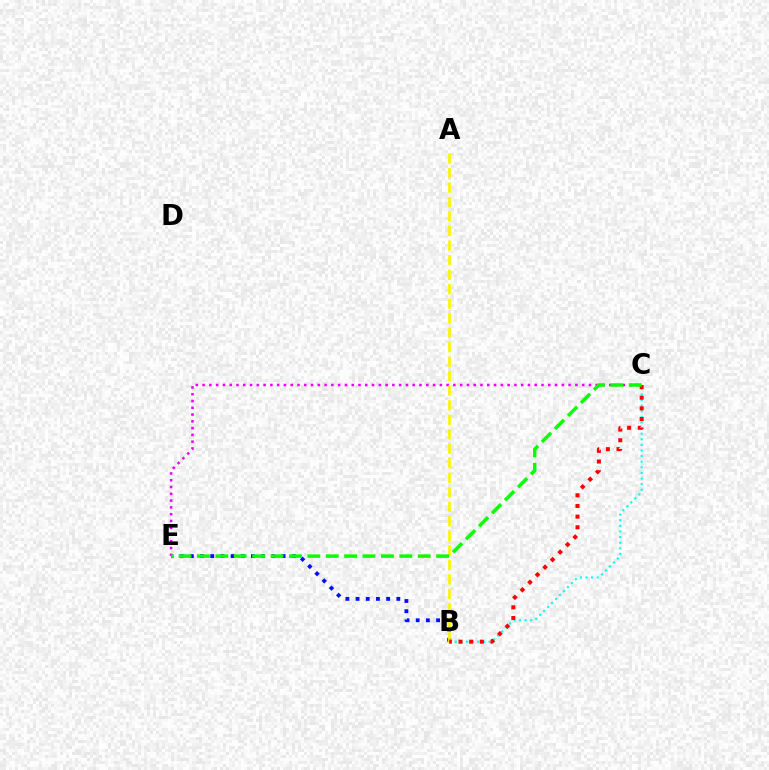{('B', 'E'): [{'color': '#0010ff', 'line_style': 'dotted', 'thickness': 2.77}], ('C', 'E'): [{'color': '#ee00ff', 'line_style': 'dotted', 'thickness': 1.84}, {'color': '#08ff00', 'line_style': 'dashed', 'thickness': 2.5}], ('B', 'C'): [{'color': '#00fff6', 'line_style': 'dotted', 'thickness': 1.53}, {'color': '#ff0000', 'line_style': 'dotted', 'thickness': 2.9}], ('A', 'B'): [{'color': '#fcf500', 'line_style': 'dashed', 'thickness': 1.97}]}